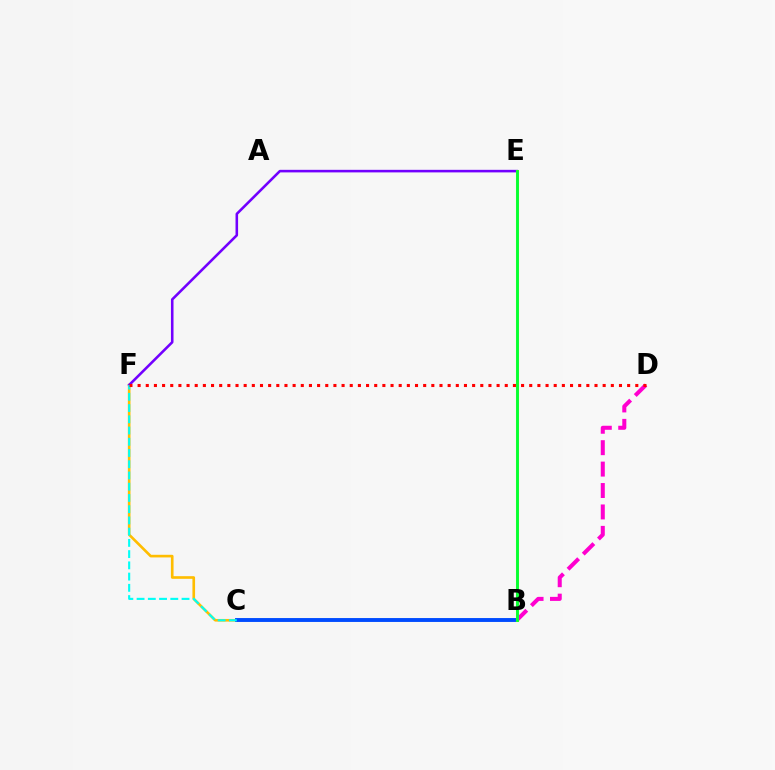{('C', 'F'): [{'color': '#ffbd00', 'line_style': 'solid', 'thickness': 1.9}, {'color': '#00fff6', 'line_style': 'dashed', 'thickness': 1.53}], ('E', 'F'): [{'color': '#7200ff', 'line_style': 'solid', 'thickness': 1.85}], ('B', 'D'): [{'color': '#ff00cf', 'line_style': 'dashed', 'thickness': 2.91}], ('B', 'C'): [{'color': '#004bff', 'line_style': 'solid', 'thickness': 2.8}], ('B', 'E'): [{'color': '#84ff00', 'line_style': 'solid', 'thickness': 2.19}, {'color': '#00ff39', 'line_style': 'solid', 'thickness': 1.93}], ('D', 'F'): [{'color': '#ff0000', 'line_style': 'dotted', 'thickness': 2.22}]}